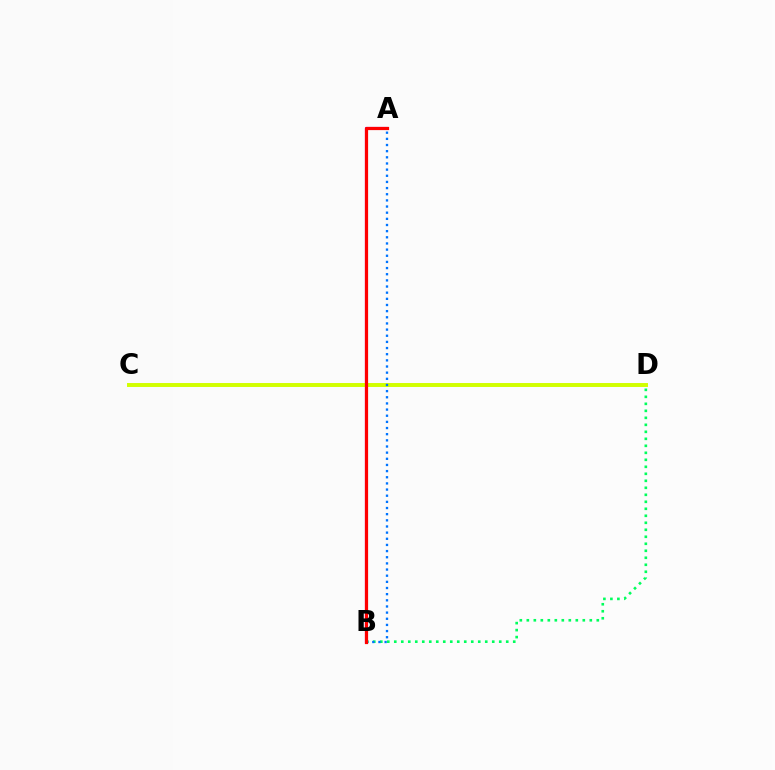{('A', 'B'): [{'color': '#b900ff', 'line_style': 'solid', 'thickness': 1.53}, {'color': '#0074ff', 'line_style': 'dotted', 'thickness': 1.67}, {'color': '#ff0000', 'line_style': 'solid', 'thickness': 2.31}], ('B', 'D'): [{'color': '#00ff5c', 'line_style': 'dotted', 'thickness': 1.9}], ('C', 'D'): [{'color': '#d1ff00', 'line_style': 'solid', 'thickness': 2.83}]}